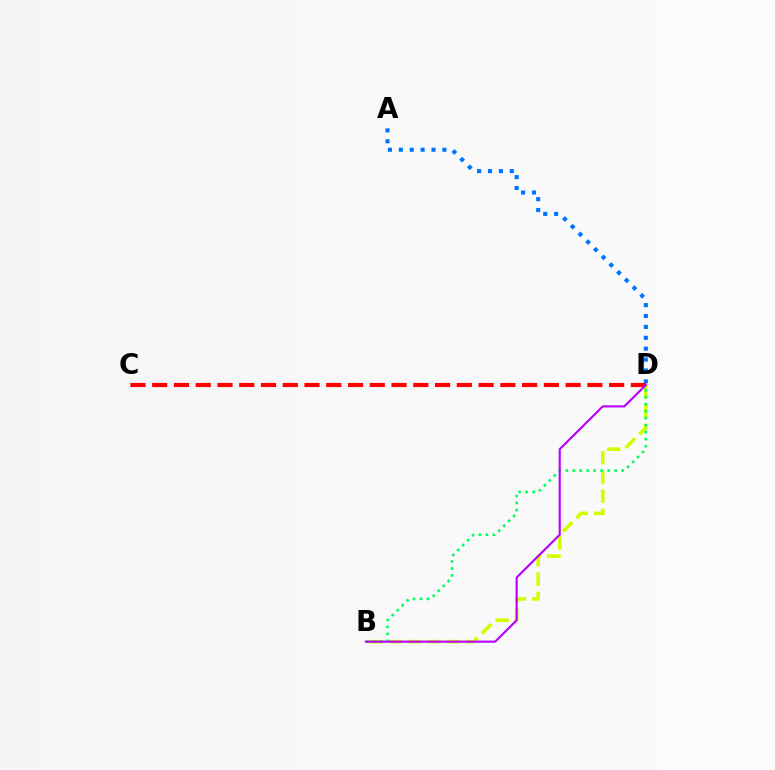{('B', 'D'): [{'color': '#d1ff00', 'line_style': 'dashed', 'thickness': 2.62}, {'color': '#00ff5c', 'line_style': 'dotted', 'thickness': 1.9}, {'color': '#b900ff', 'line_style': 'solid', 'thickness': 1.54}], ('A', 'D'): [{'color': '#0074ff', 'line_style': 'dotted', 'thickness': 2.96}], ('C', 'D'): [{'color': '#ff0000', 'line_style': 'dashed', 'thickness': 2.96}]}